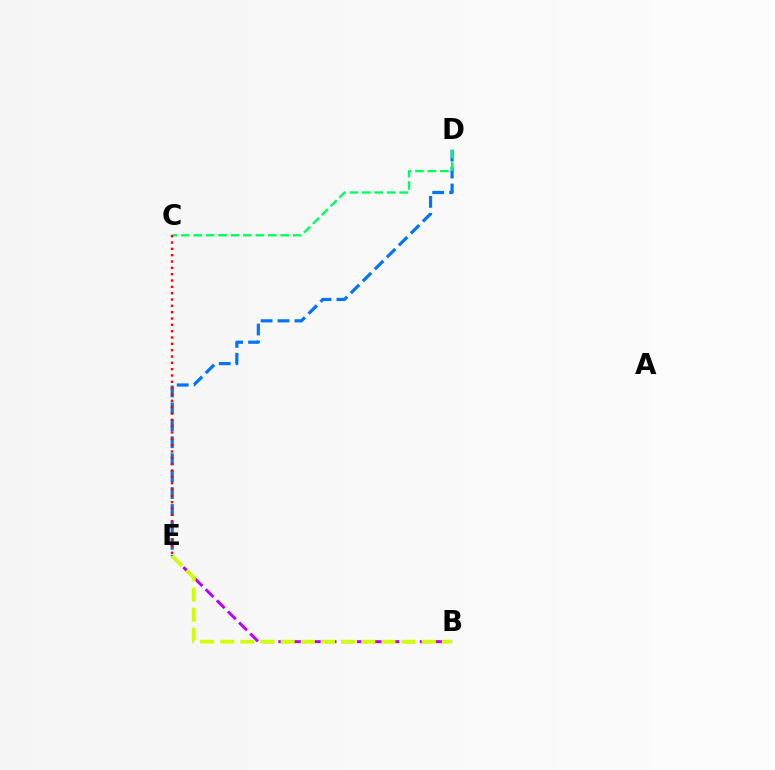{('D', 'E'): [{'color': '#0074ff', 'line_style': 'dashed', 'thickness': 2.3}], ('B', 'E'): [{'color': '#b900ff', 'line_style': 'dashed', 'thickness': 2.13}, {'color': '#d1ff00', 'line_style': 'dashed', 'thickness': 2.74}], ('C', 'D'): [{'color': '#00ff5c', 'line_style': 'dashed', 'thickness': 1.69}], ('C', 'E'): [{'color': '#ff0000', 'line_style': 'dotted', 'thickness': 1.72}]}